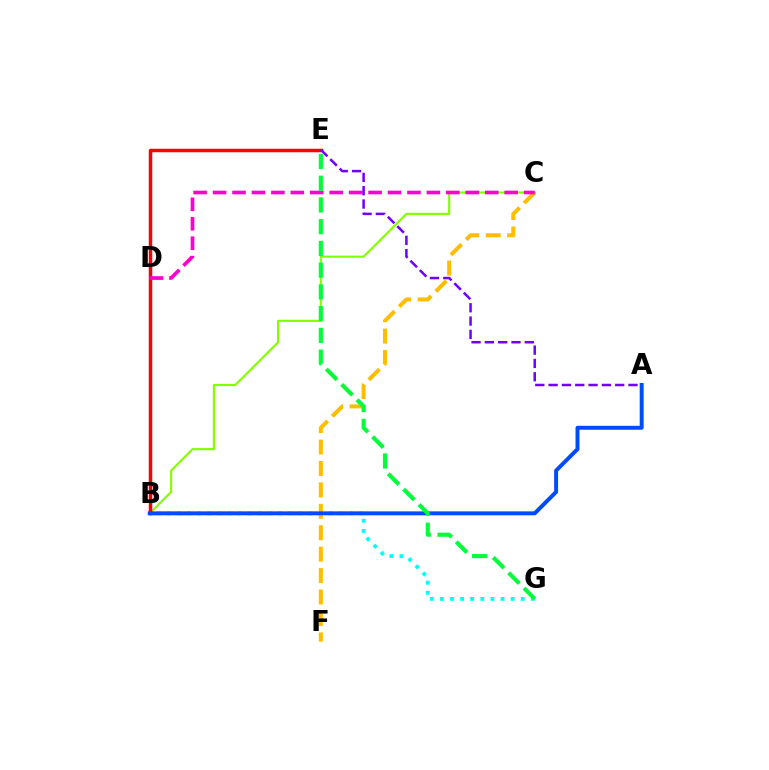{('B', 'G'): [{'color': '#00fff6', 'line_style': 'dotted', 'thickness': 2.75}], ('B', 'C'): [{'color': '#84ff00', 'line_style': 'solid', 'thickness': 1.55}], ('B', 'E'): [{'color': '#ff0000', 'line_style': 'solid', 'thickness': 2.52}], ('C', 'F'): [{'color': '#ffbd00', 'line_style': 'dashed', 'thickness': 2.91}], ('A', 'B'): [{'color': '#004bff', 'line_style': 'solid', 'thickness': 2.84}], ('C', 'D'): [{'color': '#ff00cf', 'line_style': 'dashed', 'thickness': 2.64}], ('E', 'G'): [{'color': '#00ff39', 'line_style': 'dashed', 'thickness': 2.95}], ('A', 'E'): [{'color': '#7200ff', 'line_style': 'dashed', 'thickness': 1.81}]}